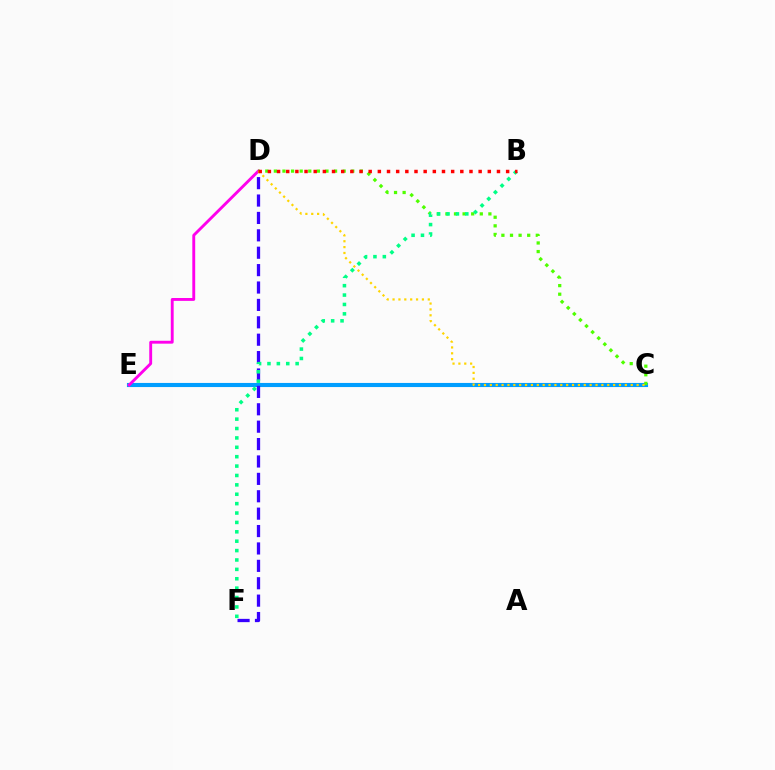{('C', 'E'): [{'color': '#009eff', 'line_style': 'solid', 'thickness': 2.96}], ('D', 'F'): [{'color': '#3700ff', 'line_style': 'dashed', 'thickness': 2.36}], ('D', 'E'): [{'color': '#ff00ed', 'line_style': 'solid', 'thickness': 2.07}], ('C', 'D'): [{'color': '#4fff00', 'line_style': 'dotted', 'thickness': 2.34}, {'color': '#ffd500', 'line_style': 'dotted', 'thickness': 1.6}], ('B', 'F'): [{'color': '#00ff86', 'line_style': 'dotted', 'thickness': 2.55}], ('B', 'D'): [{'color': '#ff0000', 'line_style': 'dotted', 'thickness': 2.49}]}